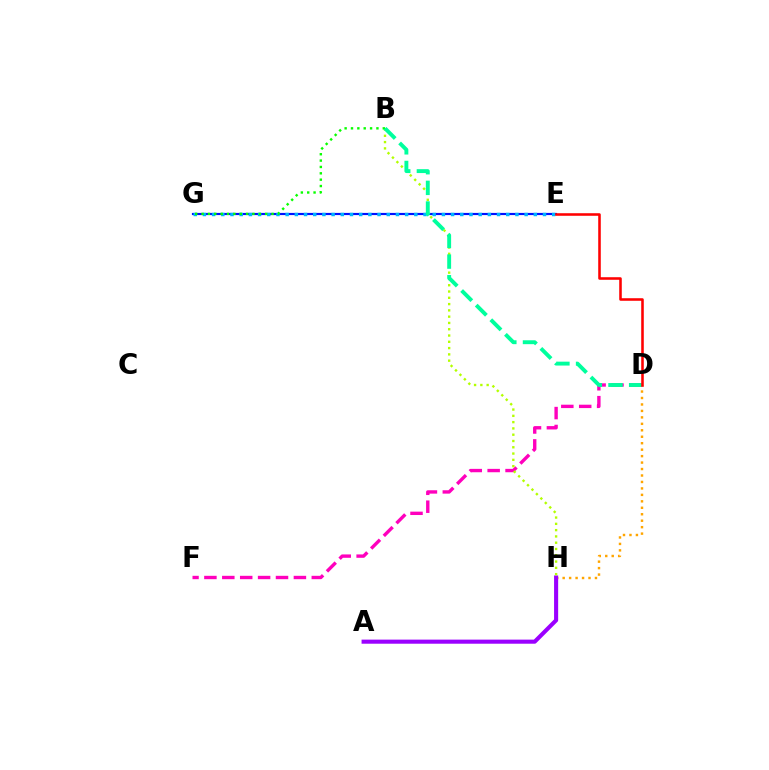{('D', 'F'): [{'color': '#ff00bd', 'line_style': 'dashed', 'thickness': 2.43}], ('D', 'H'): [{'color': '#ffa500', 'line_style': 'dotted', 'thickness': 1.75}], ('A', 'H'): [{'color': '#9b00ff', 'line_style': 'solid', 'thickness': 2.95}], ('E', 'G'): [{'color': '#0010ff', 'line_style': 'solid', 'thickness': 1.56}, {'color': '#00b5ff', 'line_style': 'dotted', 'thickness': 2.5}], ('B', 'H'): [{'color': '#b3ff00', 'line_style': 'dotted', 'thickness': 1.71}], ('B', 'G'): [{'color': '#08ff00', 'line_style': 'dotted', 'thickness': 1.73}], ('B', 'D'): [{'color': '#00ff9d', 'line_style': 'dashed', 'thickness': 2.8}], ('D', 'E'): [{'color': '#ff0000', 'line_style': 'solid', 'thickness': 1.84}]}